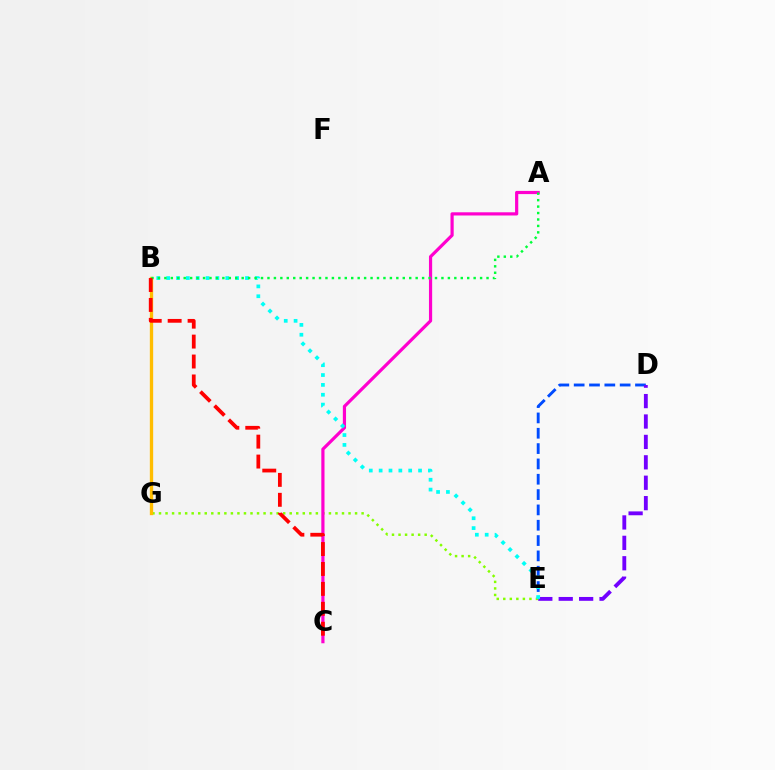{('D', 'E'): [{'color': '#004bff', 'line_style': 'dashed', 'thickness': 2.08}, {'color': '#7200ff', 'line_style': 'dashed', 'thickness': 2.77}], ('E', 'G'): [{'color': '#84ff00', 'line_style': 'dotted', 'thickness': 1.78}], ('B', 'G'): [{'color': '#ffbd00', 'line_style': 'solid', 'thickness': 2.4}], ('A', 'C'): [{'color': '#ff00cf', 'line_style': 'solid', 'thickness': 2.3}], ('B', 'E'): [{'color': '#00fff6', 'line_style': 'dotted', 'thickness': 2.68}], ('A', 'B'): [{'color': '#00ff39', 'line_style': 'dotted', 'thickness': 1.75}], ('B', 'C'): [{'color': '#ff0000', 'line_style': 'dashed', 'thickness': 2.71}]}